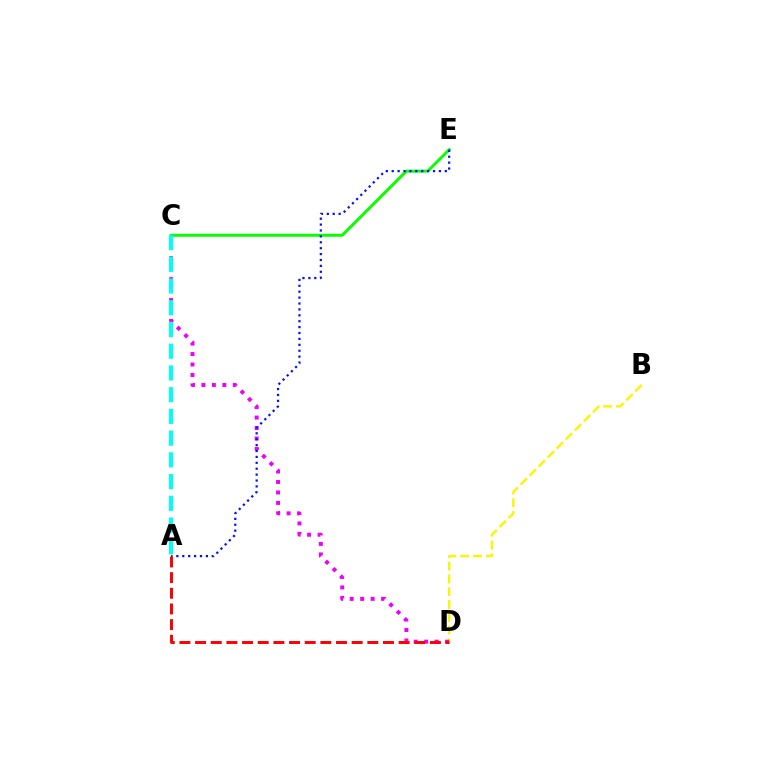{('C', 'E'): [{'color': '#08ff00', 'line_style': 'solid', 'thickness': 2.14}], ('B', 'D'): [{'color': '#fcf500', 'line_style': 'dashed', 'thickness': 1.74}], ('C', 'D'): [{'color': '#ee00ff', 'line_style': 'dotted', 'thickness': 2.84}], ('A', 'E'): [{'color': '#0010ff', 'line_style': 'dotted', 'thickness': 1.6}], ('A', 'C'): [{'color': '#00fff6', 'line_style': 'dashed', 'thickness': 2.95}], ('A', 'D'): [{'color': '#ff0000', 'line_style': 'dashed', 'thickness': 2.13}]}